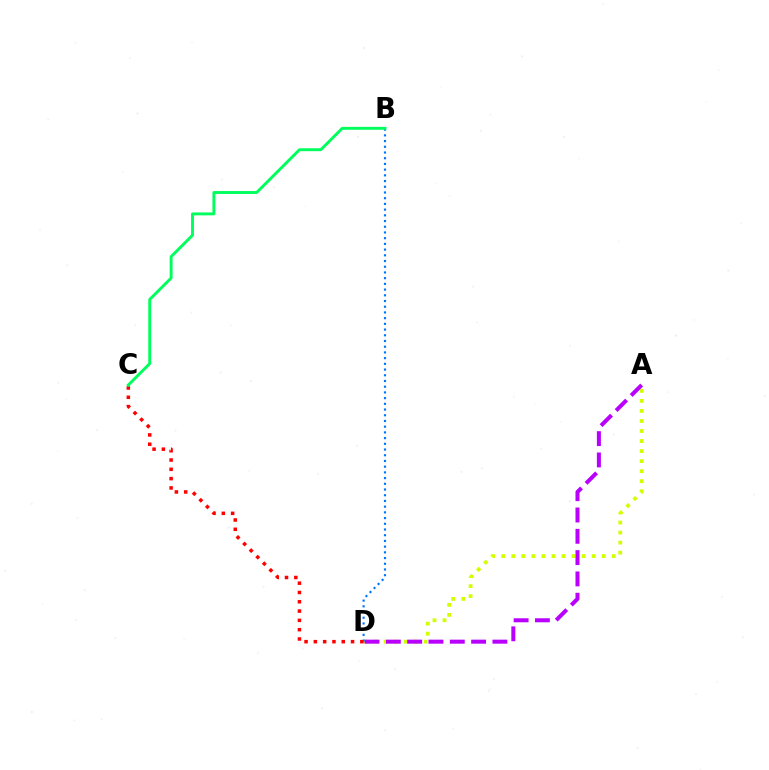{('A', 'D'): [{'color': '#d1ff00', 'line_style': 'dotted', 'thickness': 2.73}, {'color': '#b900ff', 'line_style': 'dashed', 'thickness': 2.89}], ('B', 'D'): [{'color': '#0074ff', 'line_style': 'dotted', 'thickness': 1.55}], ('C', 'D'): [{'color': '#ff0000', 'line_style': 'dotted', 'thickness': 2.53}], ('B', 'C'): [{'color': '#00ff5c', 'line_style': 'solid', 'thickness': 2.09}]}